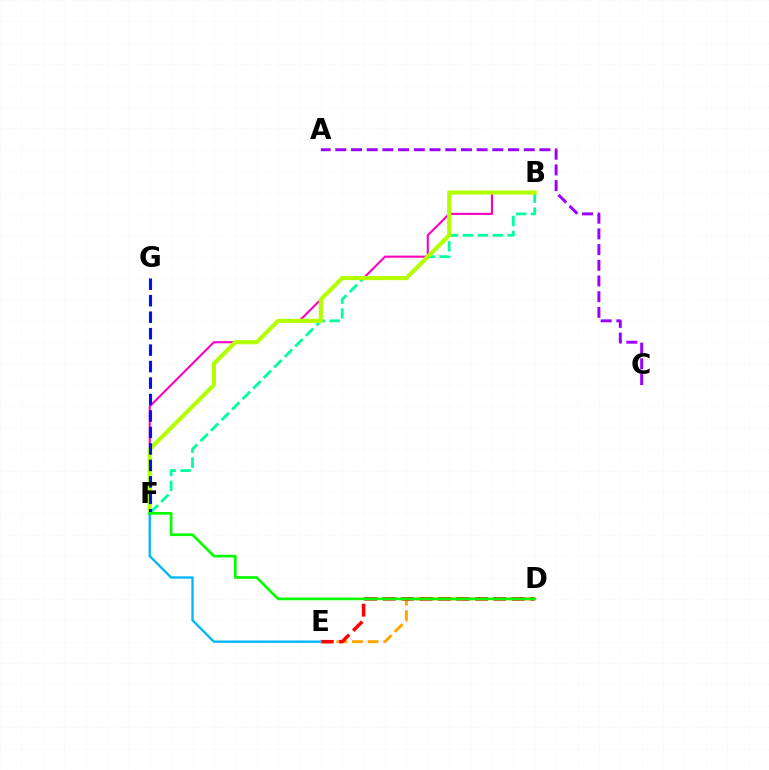{('A', 'C'): [{'color': '#9b00ff', 'line_style': 'dashed', 'thickness': 2.13}], ('B', 'F'): [{'color': '#00ff9d', 'line_style': 'dashed', 'thickness': 2.03}, {'color': '#ff00bd', 'line_style': 'solid', 'thickness': 1.52}, {'color': '#b3ff00', 'line_style': 'solid', 'thickness': 2.98}], ('D', 'E'): [{'color': '#ffa500', 'line_style': 'dashed', 'thickness': 2.12}, {'color': '#ff0000', 'line_style': 'dashed', 'thickness': 2.5}], ('F', 'G'): [{'color': '#0010ff', 'line_style': 'dashed', 'thickness': 2.24}], ('E', 'F'): [{'color': '#00b5ff', 'line_style': 'solid', 'thickness': 1.67}], ('D', 'F'): [{'color': '#08ff00', 'line_style': 'solid', 'thickness': 1.93}]}